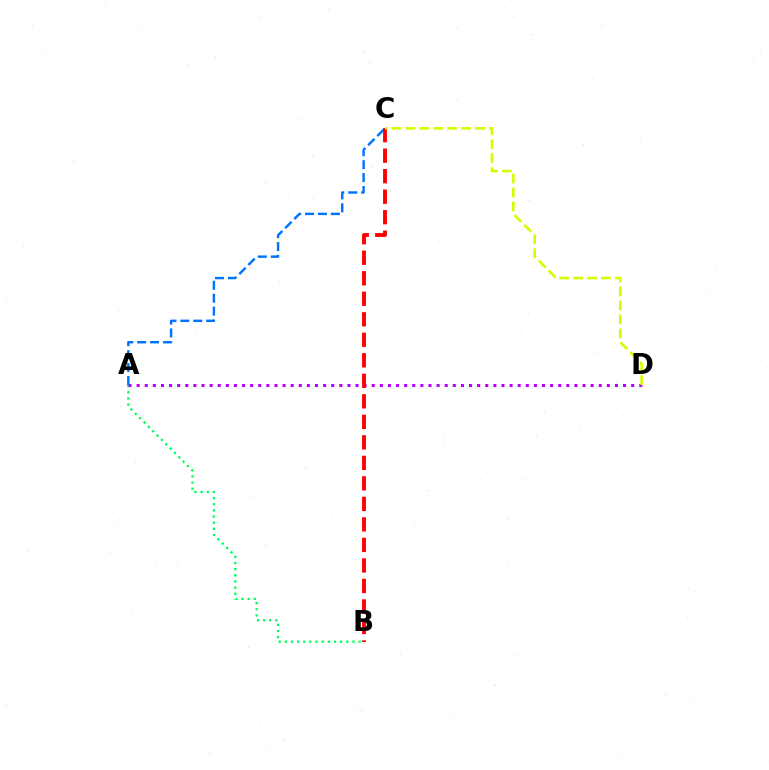{('A', 'B'): [{'color': '#00ff5c', 'line_style': 'dotted', 'thickness': 1.67}], ('A', 'D'): [{'color': '#b900ff', 'line_style': 'dotted', 'thickness': 2.2}], ('A', 'C'): [{'color': '#0074ff', 'line_style': 'dashed', 'thickness': 1.75}], ('B', 'C'): [{'color': '#ff0000', 'line_style': 'dashed', 'thickness': 2.79}], ('C', 'D'): [{'color': '#d1ff00', 'line_style': 'dashed', 'thickness': 1.89}]}